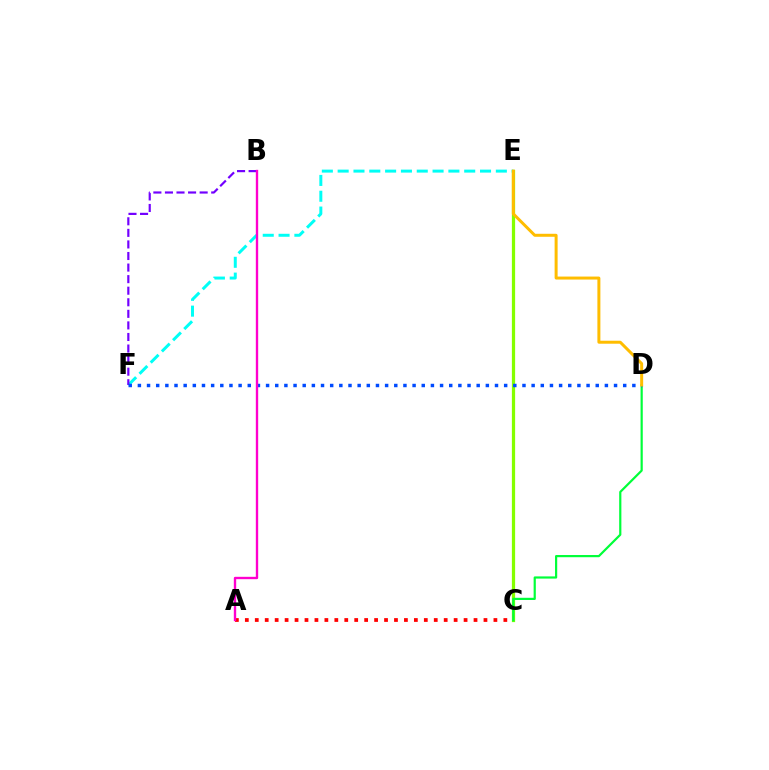{('C', 'E'): [{'color': '#84ff00', 'line_style': 'solid', 'thickness': 2.34}], ('E', 'F'): [{'color': '#00fff6', 'line_style': 'dashed', 'thickness': 2.15}], ('B', 'F'): [{'color': '#7200ff', 'line_style': 'dashed', 'thickness': 1.57}], ('A', 'C'): [{'color': '#ff0000', 'line_style': 'dotted', 'thickness': 2.7}], ('C', 'D'): [{'color': '#00ff39', 'line_style': 'solid', 'thickness': 1.58}], ('D', 'F'): [{'color': '#004bff', 'line_style': 'dotted', 'thickness': 2.49}], ('D', 'E'): [{'color': '#ffbd00', 'line_style': 'solid', 'thickness': 2.15}], ('A', 'B'): [{'color': '#ff00cf', 'line_style': 'solid', 'thickness': 1.7}]}